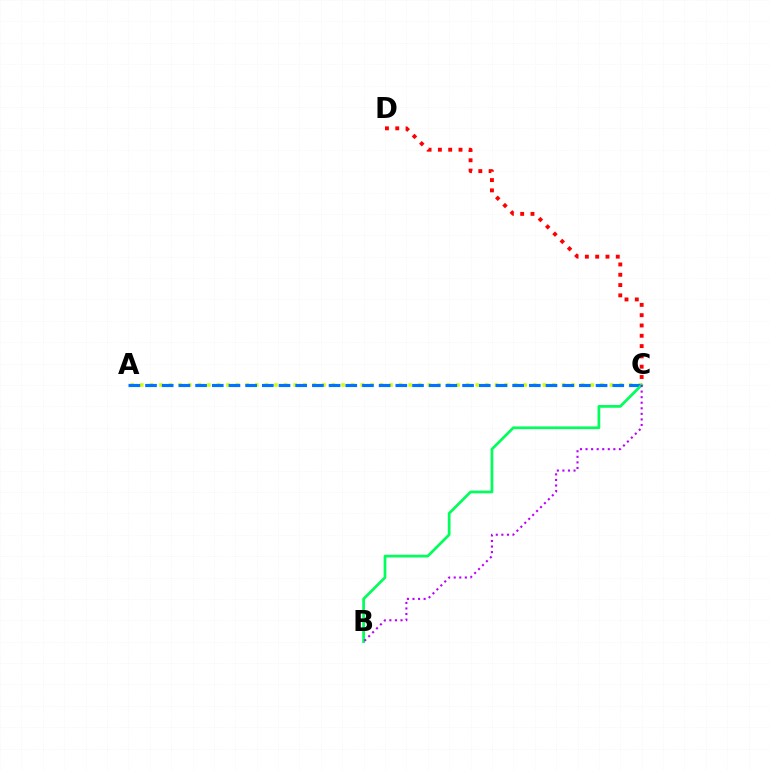{('A', 'C'): [{'color': '#d1ff00', 'line_style': 'dotted', 'thickness': 2.6}, {'color': '#0074ff', 'line_style': 'dashed', 'thickness': 2.27}], ('B', 'C'): [{'color': '#00ff5c', 'line_style': 'solid', 'thickness': 1.96}, {'color': '#b900ff', 'line_style': 'dotted', 'thickness': 1.51}], ('C', 'D'): [{'color': '#ff0000', 'line_style': 'dotted', 'thickness': 2.8}]}